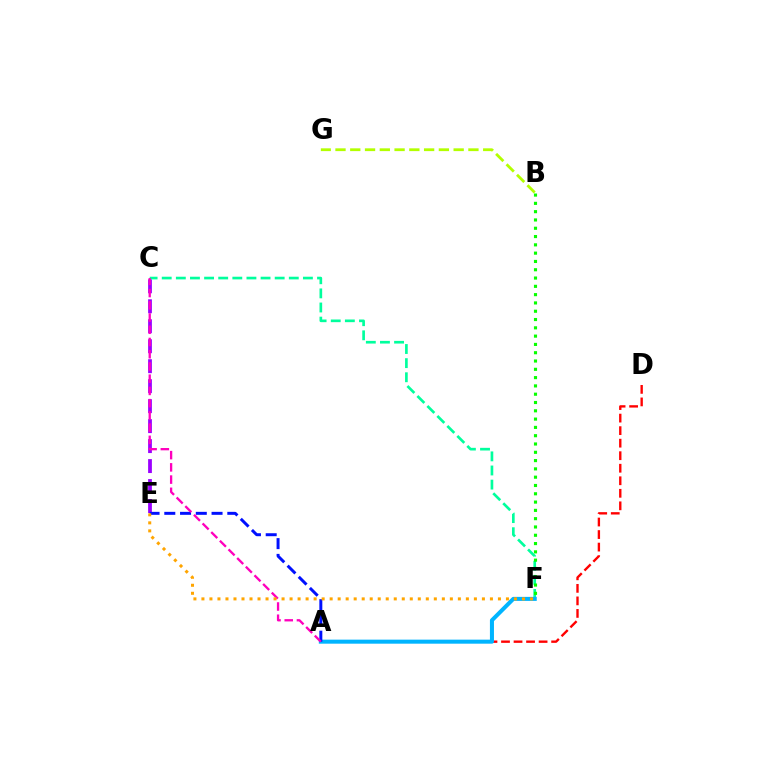{('A', 'D'): [{'color': '#ff0000', 'line_style': 'dashed', 'thickness': 1.7}], ('C', 'E'): [{'color': '#9b00ff', 'line_style': 'dashed', 'thickness': 2.71}], ('C', 'F'): [{'color': '#00ff9d', 'line_style': 'dashed', 'thickness': 1.92}], ('B', 'G'): [{'color': '#b3ff00', 'line_style': 'dashed', 'thickness': 2.01}], ('A', 'F'): [{'color': '#00b5ff', 'line_style': 'solid', 'thickness': 2.91}], ('A', 'E'): [{'color': '#0010ff', 'line_style': 'dashed', 'thickness': 2.14}], ('A', 'C'): [{'color': '#ff00bd', 'line_style': 'dashed', 'thickness': 1.66}], ('B', 'F'): [{'color': '#08ff00', 'line_style': 'dotted', 'thickness': 2.25}], ('E', 'F'): [{'color': '#ffa500', 'line_style': 'dotted', 'thickness': 2.18}]}